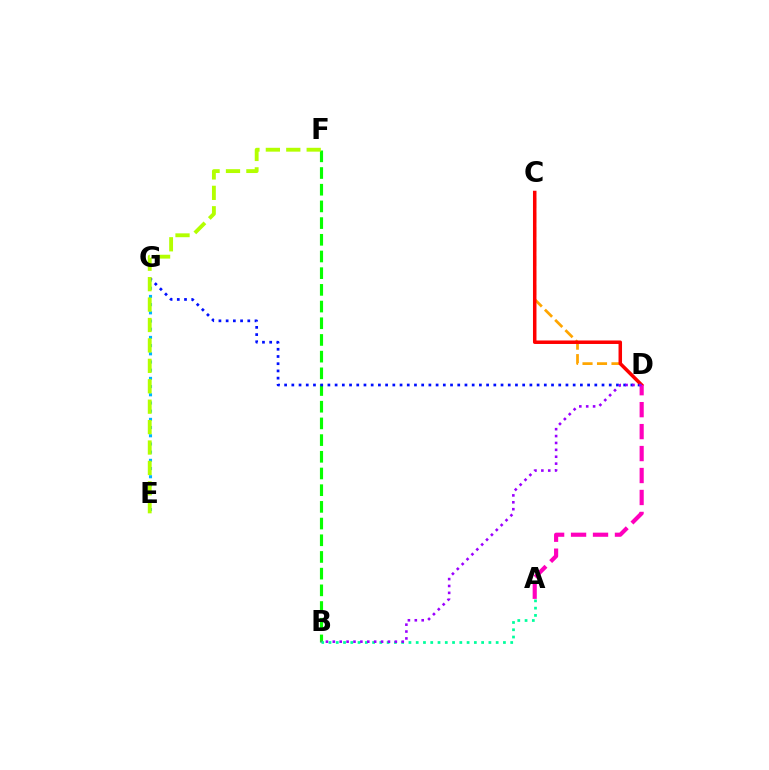{('E', 'G'): [{'color': '#00b5ff', 'line_style': 'dotted', 'thickness': 2.23}], ('C', 'D'): [{'color': '#ffa500', 'line_style': 'dashed', 'thickness': 1.97}, {'color': '#ff0000', 'line_style': 'solid', 'thickness': 2.52}], ('B', 'F'): [{'color': '#08ff00', 'line_style': 'dashed', 'thickness': 2.27}], ('D', 'G'): [{'color': '#0010ff', 'line_style': 'dotted', 'thickness': 1.96}], ('E', 'F'): [{'color': '#b3ff00', 'line_style': 'dashed', 'thickness': 2.77}], ('A', 'D'): [{'color': '#ff00bd', 'line_style': 'dashed', 'thickness': 2.98}], ('A', 'B'): [{'color': '#00ff9d', 'line_style': 'dotted', 'thickness': 1.98}], ('B', 'D'): [{'color': '#9b00ff', 'line_style': 'dotted', 'thickness': 1.87}]}